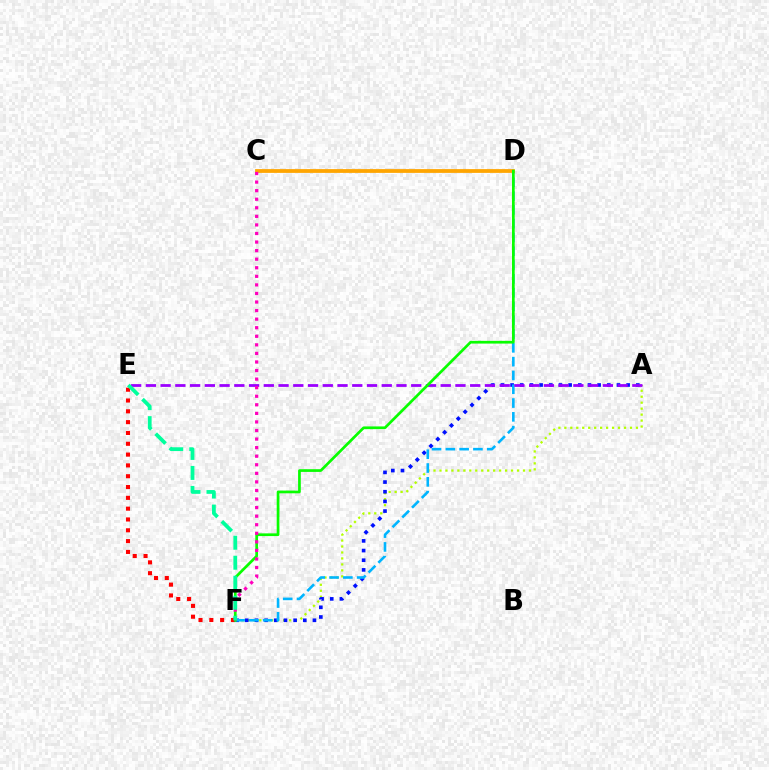{('A', 'F'): [{'color': '#b3ff00', 'line_style': 'dotted', 'thickness': 1.62}, {'color': '#0010ff', 'line_style': 'dotted', 'thickness': 2.63}], ('D', 'F'): [{'color': '#00b5ff', 'line_style': 'dashed', 'thickness': 1.87}, {'color': '#08ff00', 'line_style': 'solid', 'thickness': 1.95}], ('E', 'F'): [{'color': '#ff0000', 'line_style': 'dotted', 'thickness': 2.94}, {'color': '#00ff9d', 'line_style': 'dashed', 'thickness': 2.72}], ('A', 'E'): [{'color': '#9b00ff', 'line_style': 'dashed', 'thickness': 2.0}], ('C', 'D'): [{'color': '#ffa500', 'line_style': 'solid', 'thickness': 2.72}], ('C', 'F'): [{'color': '#ff00bd', 'line_style': 'dotted', 'thickness': 2.33}]}